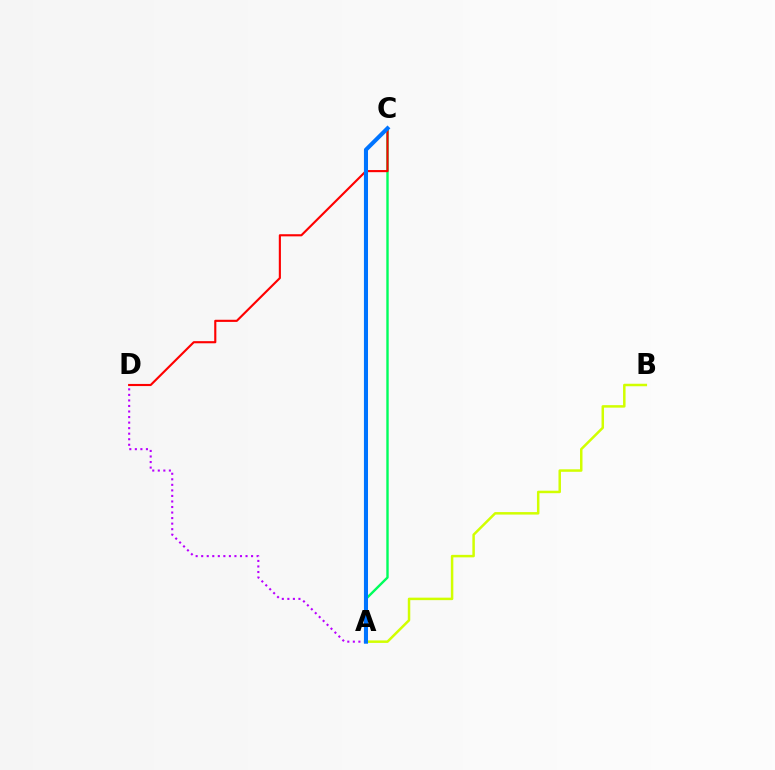{('A', 'D'): [{'color': '#b900ff', 'line_style': 'dotted', 'thickness': 1.51}], ('A', 'C'): [{'color': '#00ff5c', 'line_style': 'solid', 'thickness': 1.73}, {'color': '#0074ff', 'line_style': 'solid', 'thickness': 2.93}], ('C', 'D'): [{'color': '#ff0000', 'line_style': 'solid', 'thickness': 1.53}], ('A', 'B'): [{'color': '#d1ff00', 'line_style': 'solid', 'thickness': 1.79}]}